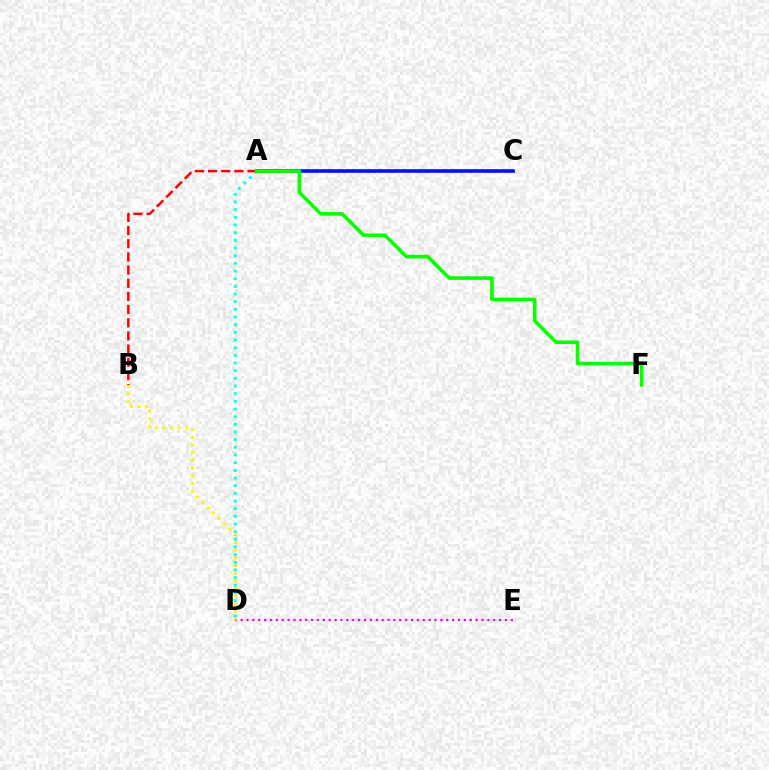{('A', 'D'): [{'color': '#00fff6', 'line_style': 'dotted', 'thickness': 2.08}], ('D', 'E'): [{'color': '#ee00ff', 'line_style': 'dotted', 'thickness': 1.6}], ('B', 'D'): [{'color': '#fcf500', 'line_style': 'dotted', 'thickness': 2.08}], ('A', 'B'): [{'color': '#ff0000', 'line_style': 'dashed', 'thickness': 1.79}], ('A', 'C'): [{'color': '#0010ff', 'line_style': 'solid', 'thickness': 2.61}], ('A', 'F'): [{'color': '#08ff00', 'line_style': 'solid', 'thickness': 2.58}]}